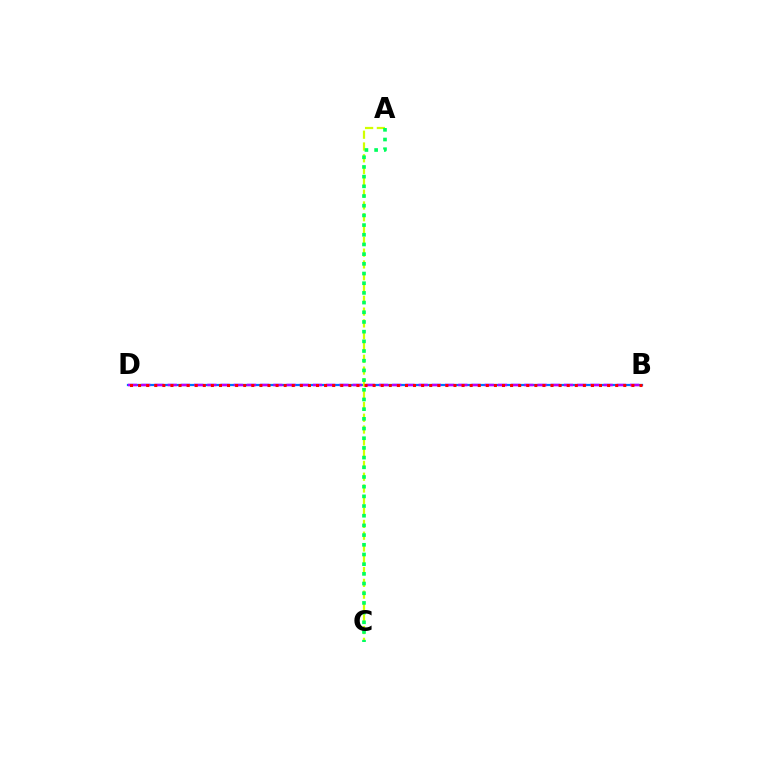{('B', 'D'): [{'color': '#0074ff', 'line_style': 'solid', 'thickness': 1.62}, {'color': '#b900ff', 'line_style': 'dashed', 'thickness': 1.79}, {'color': '#ff0000', 'line_style': 'dotted', 'thickness': 2.2}], ('A', 'C'): [{'color': '#d1ff00', 'line_style': 'dashed', 'thickness': 1.6}, {'color': '#00ff5c', 'line_style': 'dotted', 'thickness': 2.63}]}